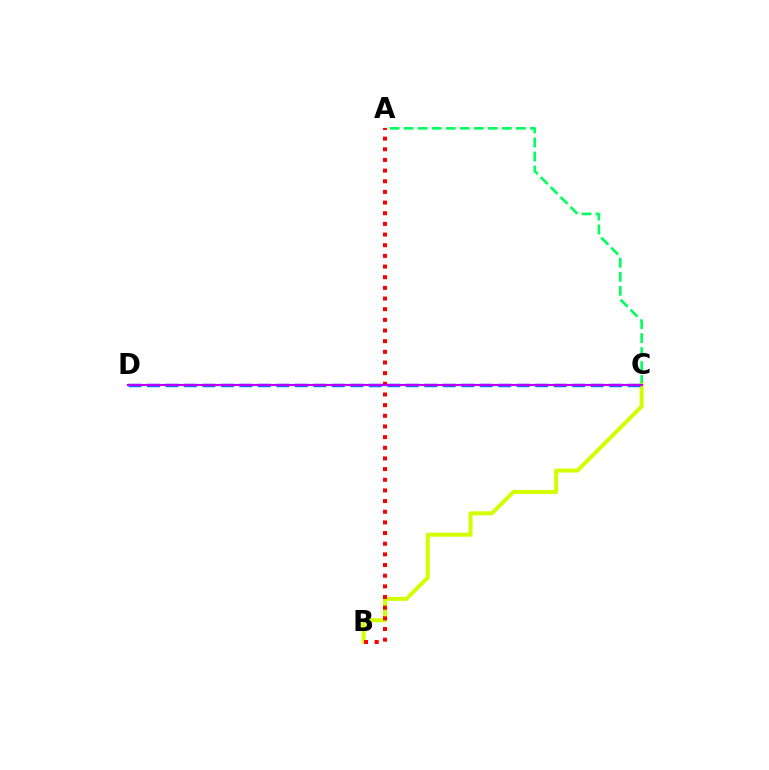{('A', 'C'): [{'color': '#00ff5c', 'line_style': 'dashed', 'thickness': 1.9}], ('B', 'C'): [{'color': '#d1ff00', 'line_style': 'solid', 'thickness': 2.89}], ('C', 'D'): [{'color': '#0074ff', 'line_style': 'dashed', 'thickness': 2.51}, {'color': '#b900ff', 'line_style': 'solid', 'thickness': 1.55}], ('A', 'B'): [{'color': '#ff0000', 'line_style': 'dotted', 'thickness': 2.9}]}